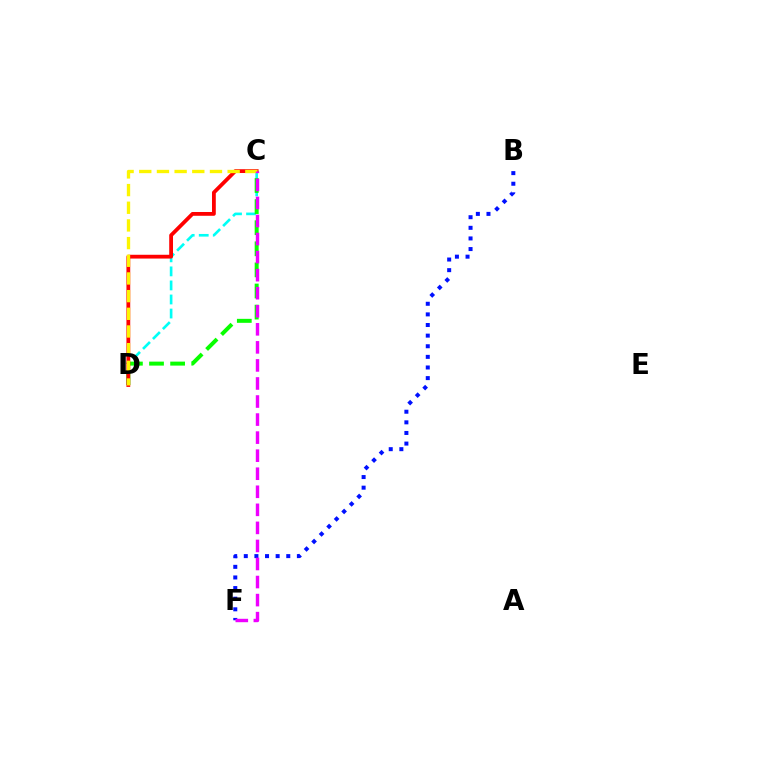{('C', 'D'): [{'color': '#00fff6', 'line_style': 'dashed', 'thickness': 1.91}, {'color': '#08ff00', 'line_style': 'dashed', 'thickness': 2.87}, {'color': '#ff0000', 'line_style': 'solid', 'thickness': 2.73}, {'color': '#fcf500', 'line_style': 'dashed', 'thickness': 2.4}], ('B', 'F'): [{'color': '#0010ff', 'line_style': 'dotted', 'thickness': 2.89}], ('C', 'F'): [{'color': '#ee00ff', 'line_style': 'dashed', 'thickness': 2.45}]}